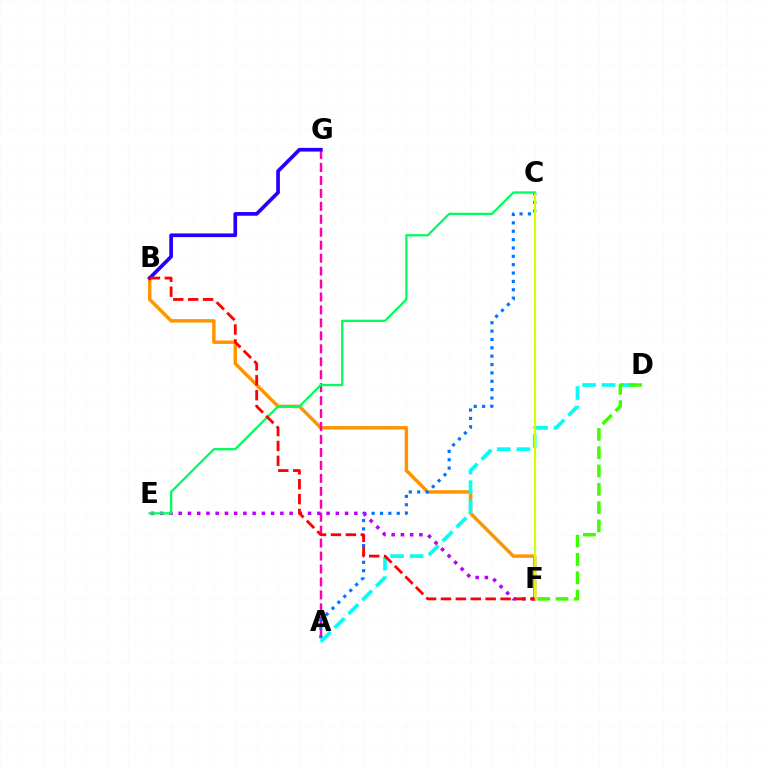{('B', 'F'): [{'color': '#ff9400', 'line_style': 'solid', 'thickness': 2.48}, {'color': '#ff0000', 'line_style': 'dashed', 'thickness': 2.03}], ('A', 'G'): [{'color': '#ff00ac', 'line_style': 'dashed', 'thickness': 1.76}], ('A', 'C'): [{'color': '#0074ff', 'line_style': 'dotted', 'thickness': 2.27}], ('A', 'D'): [{'color': '#00fff6', 'line_style': 'dashed', 'thickness': 2.66}], ('E', 'F'): [{'color': '#b900ff', 'line_style': 'dotted', 'thickness': 2.51}], ('C', 'F'): [{'color': '#d1ff00', 'line_style': 'solid', 'thickness': 1.58}], ('D', 'F'): [{'color': '#3dff00', 'line_style': 'dashed', 'thickness': 2.49}], ('C', 'E'): [{'color': '#00ff5c', 'line_style': 'solid', 'thickness': 1.65}], ('B', 'G'): [{'color': '#2500ff', 'line_style': 'solid', 'thickness': 2.66}]}